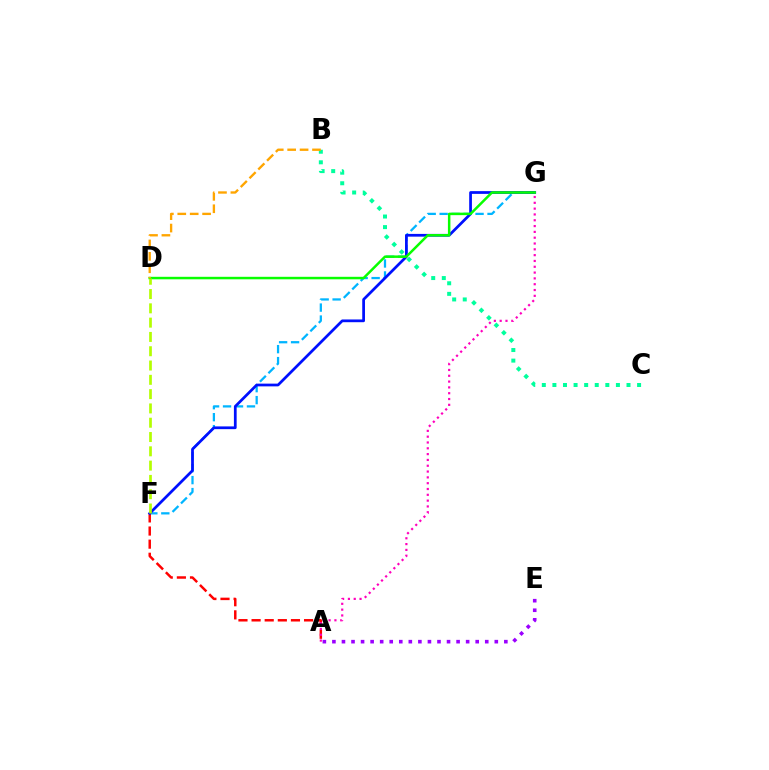{('A', 'E'): [{'color': '#9b00ff', 'line_style': 'dotted', 'thickness': 2.6}], ('F', 'G'): [{'color': '#00b5ff', 'line_style': 'dashed', 'thickness': 1.63}, {'color': '#0010ff', 'line_style': 'solid', 'thickness': 1.97}], ('A', 'F'): [{'color': '#ff0000', 'line_style': 'dashed', 'thickness': 1.78}], ('A', 'G'): [{'color': '#ff00bd', 'line_style': 'dotted', 'thickness': 1.58}], ('B', 'C'): [{'color': '#00ff9d', 'line_style': 'dotted', 'thickness': 2.88}], ('D', 'G'): [{'color': '#08ff00', 'line_style': 'solid', 'thickness': 1.8}], ('D', 'F'): [{'color': '#b3ff00', 'line_style': 'dashed', 'thickness': 1.94}], ('B', 'D'): [{'color': '#ffa500', 'line_style': 'dashed', 'thickness': 1.69}]}